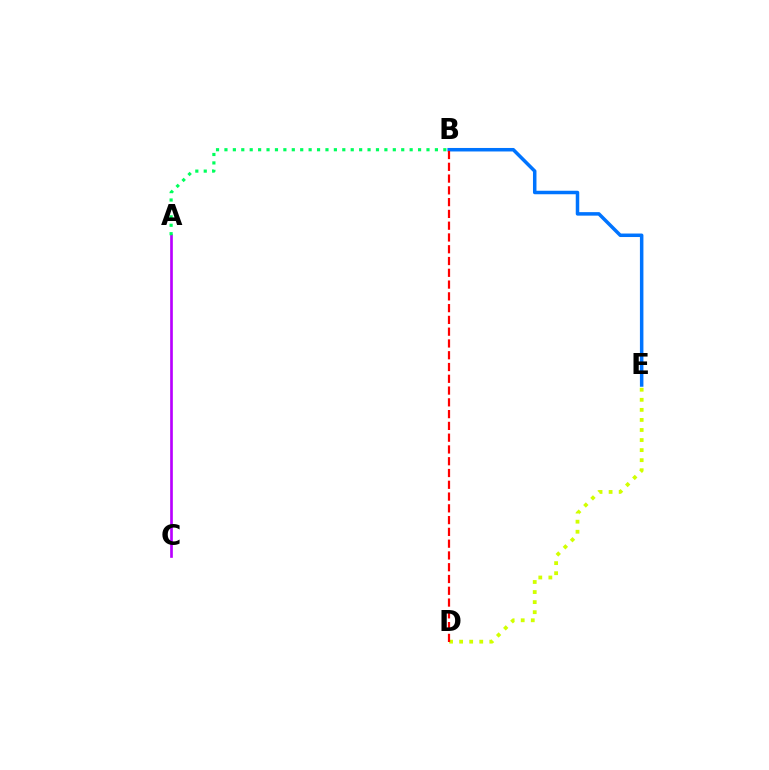{('B', 'E'): [{'color': '#0074ff', 'line_style': 'solid', 'thickness': 2.52}], ('D', 'E'): [{'color': '#d1ff00', 'line_style': 'dotted', 'thickness': 2.73}], ('A', 'C'): [{'color': '#b900ff', 'line_style': 'solid', 'thickness': 1.92}], ('B', 'D'): [{'color': '#ff0000', 'line_style': 'dashed', 'thickness': 1.6}], ('A', 'B'): [{'color': '#00ff5c', 'line_style': 'dotted', 'thickness': 2.29}]}